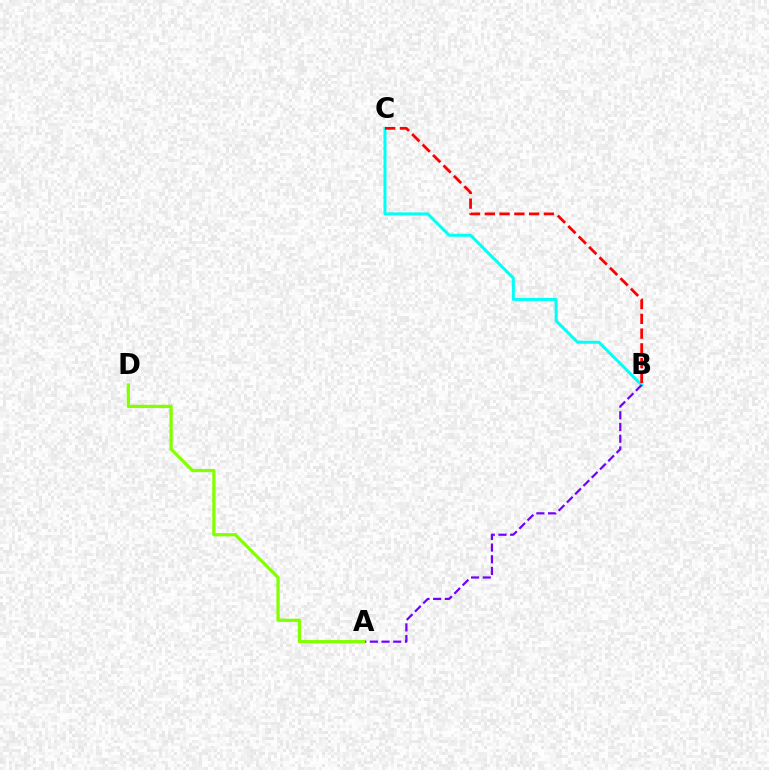{('B', 'C'): [{'color': '#00fff6', 'line_style': 'solid', 'thickness': 2.16}, {'color': '#ff0000', 'line_style': 'dashed', 'thickness': 2.01}], ('A', 'B'): [{'color': '#7200ff', 'line_style': 'dashed', 'thickness': 1.59}], ('A', 'D'): [{'color': '#84ff00', 'line_style': 'solid', 'thickness': 2.34}]}